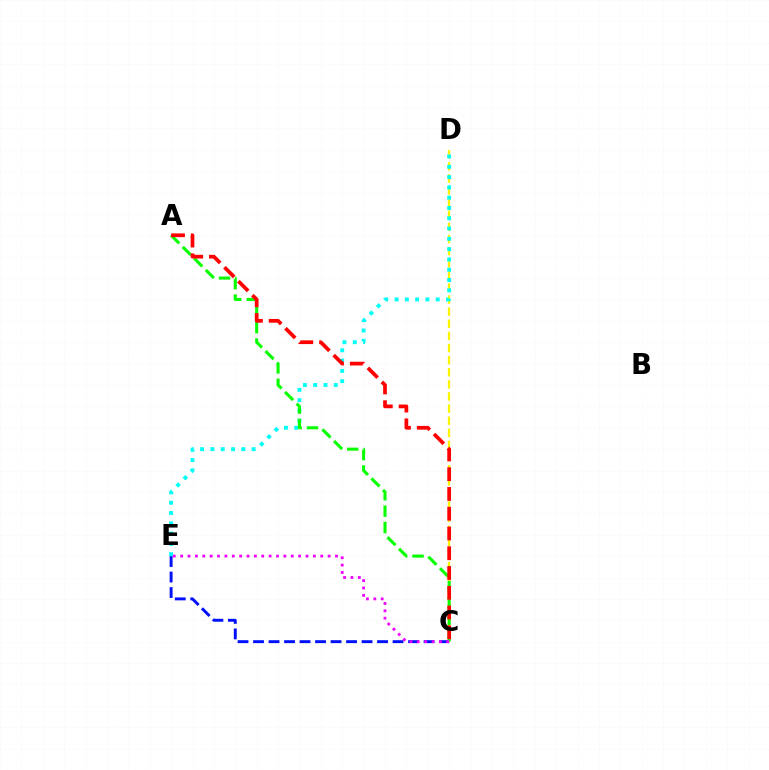{('C', 'D'): [{'color': '#fcf500', 'line_style': 'dashed', 'thickness': 1.65}], ('C', 'E'): [{'color': '#0010ff', 'line_style': 'dashed', 'thickness': 2.11}, {'color': '#ee00ff', 'line_style': 'dotted', 'thickness': 2.0}], ('D', 'E'): [{'color': '#00fff6', 'line_style': 'dotted', 'thickness': 2.8}], ('A', 'C'): [{'color': '#08ff00', 'line_style': 'dashed', 'thickness': 2.22}, {'color': '#ff0000', 'line_style': 'dashed', 'thickness': 2.69}]}